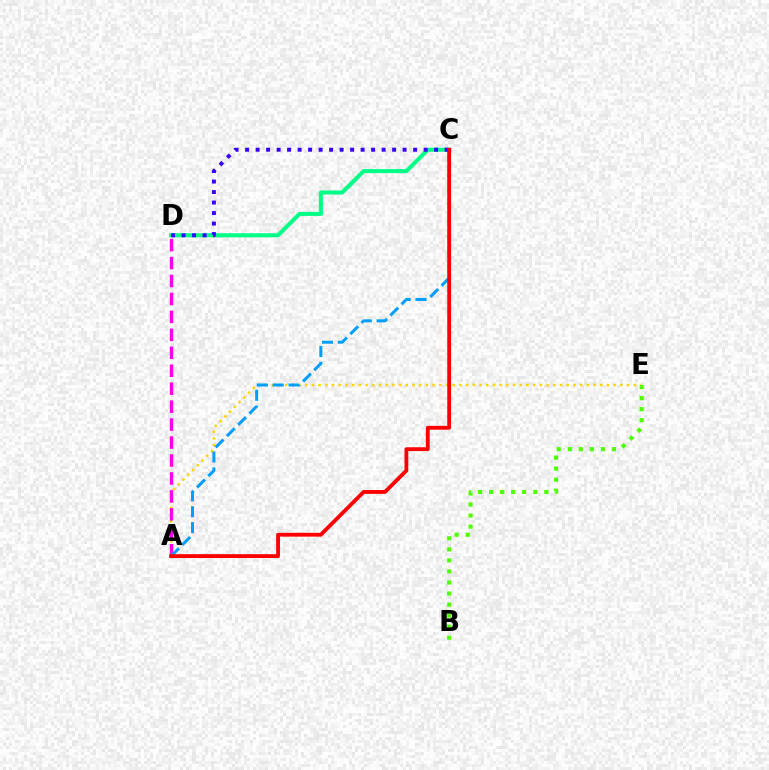{('A', 'E'): [{'color': '#ffd500', 'line_style': 'dotted', 'thickness': 1.82}], ('B', 'E'): [{'color': '#4fff00', 'line_style': 'dotted', 'thickness': 3.0}], ('A', 'D'): [{'color': '#ff00ed', 'line_style': 'dashed', 'thickness': 2.44}], ('A', 'C'): [{'color': '#009eff', 'line_style': 'dashed', 'thickness': 2.16}, {'color': '#ff0000', 'line_style': 'solid', 'thickness': 2.75}], ('C', 'D'): [{'color': '#00ff86', 'line_style': 'solid', 'thickness': 2.92}, {'color': '#3700ff', 'line_style': 'dotted', 'thickness': 2.85}]}